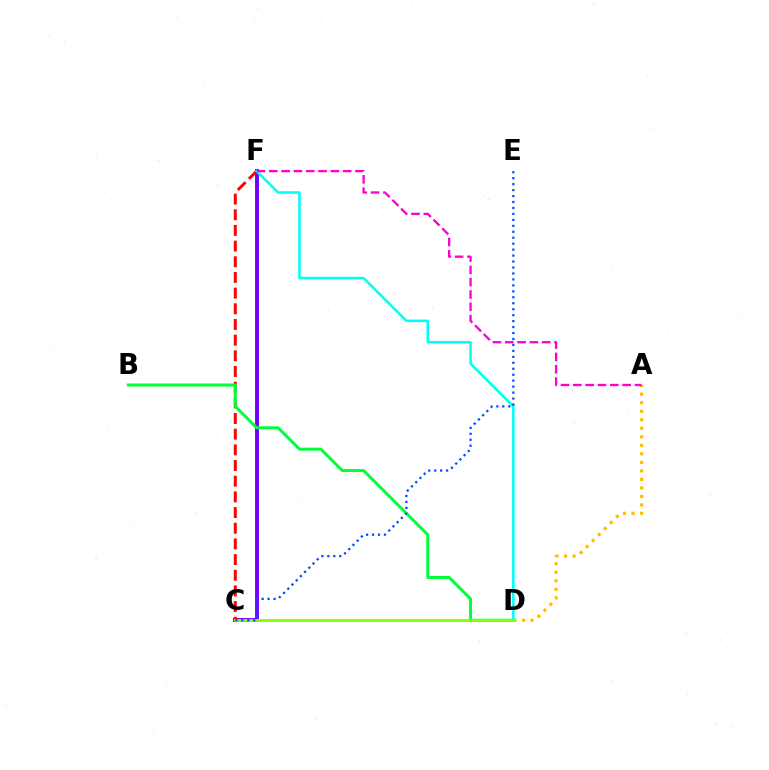{('A', 'D'): [{'color': '#ffbd00', 'line_style': 'dotted', 'thickness': 2.31}], ('C', 'F'): [{'color': '#7200ff', 'line_style': 'solid', 'thickness': 2.82}, {'color': '#ff0000', 'line_style': 'dashed', 'thickness': 2.13}], ('D', 'F'): [{'color': '#00fff6', 'line_style': 'solid', 'thickness': 1.82}], ('B', 'D'): [{'color': '#00ff39', 'line_style': 'solid', 'thickness': 2.16}], ('A', 'F'): [{'color': '#ff00cf', 'line_style': 'dashed', 'thickness': 1.67}], ('C', 'D'): [{'color': '#84ff00', 'line_style': 'solid', 'thickness': 2.06}], ('C', 'E'): [{'color': '#004bff', 'line_style': 'dotted', 'thickness': 1.62}]}